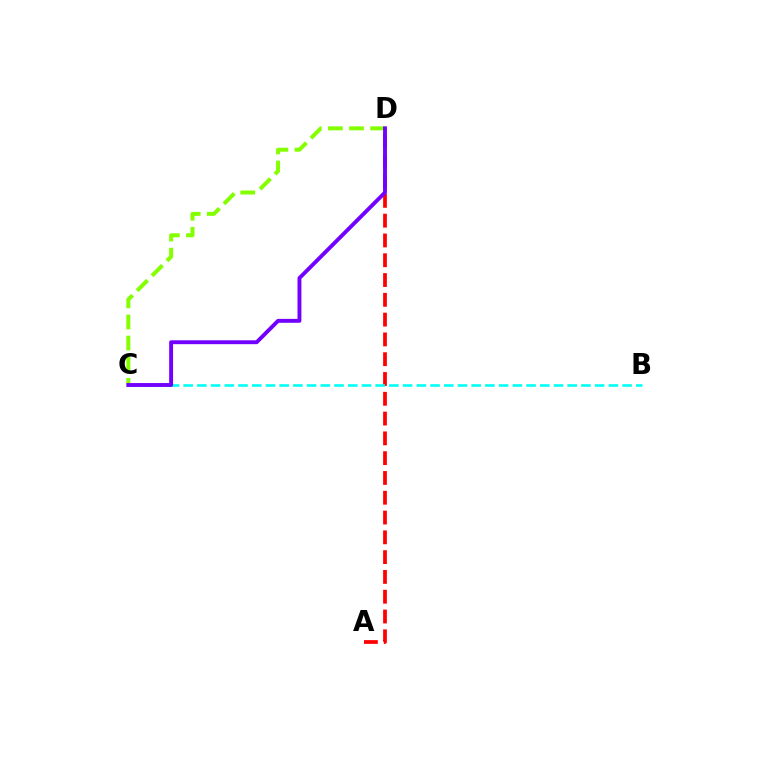{('A', 'D'): [{'color': '#ff0000', 'line_style': 'dashed', 'thickness': 2.69}], ('C', 'D'): [{'color': '#84ff00', 'line_style': 'dashed', 'thickness': 2.87}, {'color': '#7200ff', 'line_style': 'solid', 'thickness': 2.8}], ('B', 'C'): [{'color': '#00fff6', 'line_style': 'dashed', 'thickness': 1.86}]}